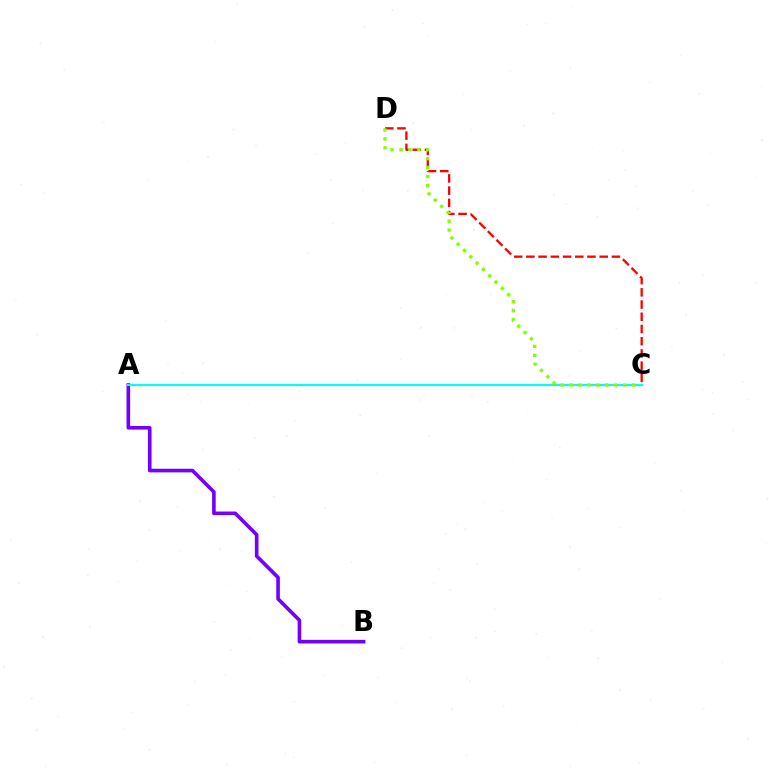{('A', 'B'): [{'color': '#7200ff', 'line_style': 'solid', 'thickness': 2.61}], ('A', 'C'): [{'color': '#00fff6', 'line_style': 'solid', 'thickness': 1.54}], ('C', 'D'): [{'color': '#ff0000', 'line_style': 'dashed', 'thickness': 1.66}, {'color': '#84ff00', 'line_style': 'dotted', 'thickness': 2.42}]}